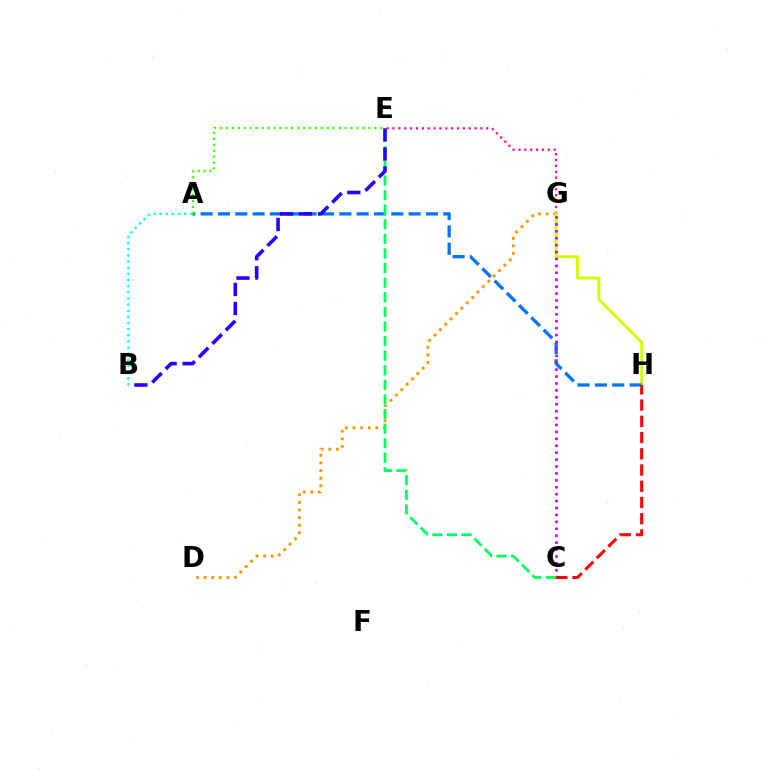{('D', 'G'): [{'color': '#ff9400', 'line_style': 'dotted', 'thickness': 2.06}], ('E', 'G'): [{'color': '#ff00ac', 'line_style': 'dotted', 'thickness': 1.59}], ('G', 'H'): [{'color': '#d1ff00', 'line_style': 'solid', 'thickness': 2.07}], ('A', 'H'): [{'color': '#0074ff', 'line_style': 'dashed', 'thickness': 2.36}], ('A', 'E'): [{'color': '#3dff00', 'line_style': 'dotted', 'thickness': 1.61}], ('C', 'G'): [{'color': '#b900ff', 'line_style': 'dotted', 'thickness': 1.88}], ('C', 'H'): [{'color': '#ff0000', 'line_style': 'dashed', 'thickness': 2.2}], ('A', 'B'): [{'color': '#00fff6', 'line_style': 'dotted', 'thickness': 1.67}], ('C', 'E'): [{'color': '#00ff5c', 'line_style': 'dashed', 'thickness': 1.98}], ('B', 'E'): [{'color': '#2500ff', 'line_style': 'dashed', 'thickness': 2.59}]}